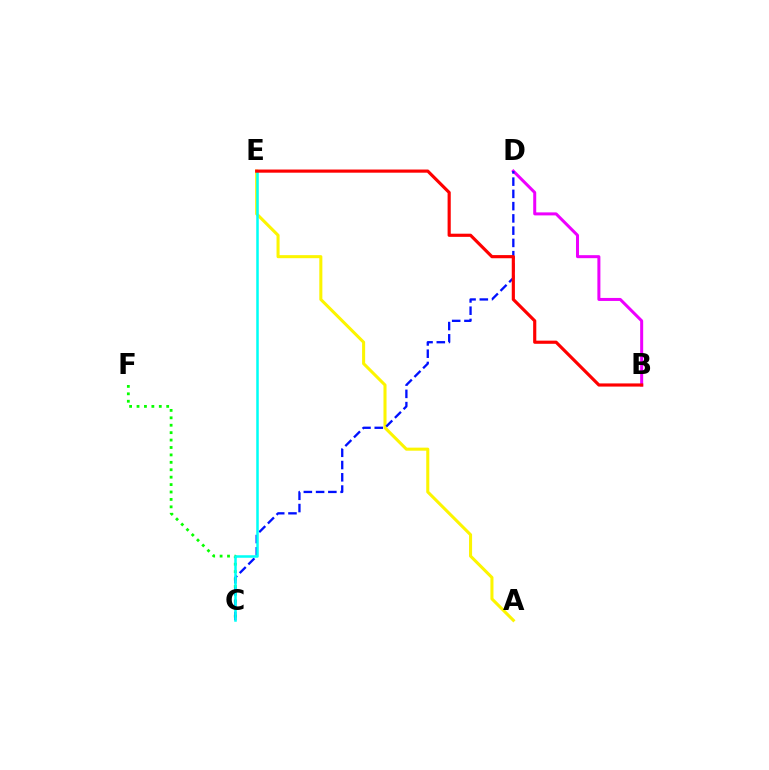{('A', 'E'): [{'color': '#fcf500', 'line_style': 'solid', 'thickness': 2.2}], ('B', 'D'): [{'color': '#ee00ff', 'line_style': 'solid', 'thickness': 2.17}], ('C', 'F'): [{'color': '#08ff00', 'line_style': 'dotted', 'thickness': 2.02}], ('C', 'D'): [{'color': '#0010ff', 'line_style': 'dashed', 'thickness': 1.66}], ('C', 'E'): [{'color': '#00fff6', 'line_style': 'solid', 'thickness': 1.82}], ('B', 'E'): [{'color': '#ff0000', 'line_style': 'solid', 'thickness': 2.27}]}